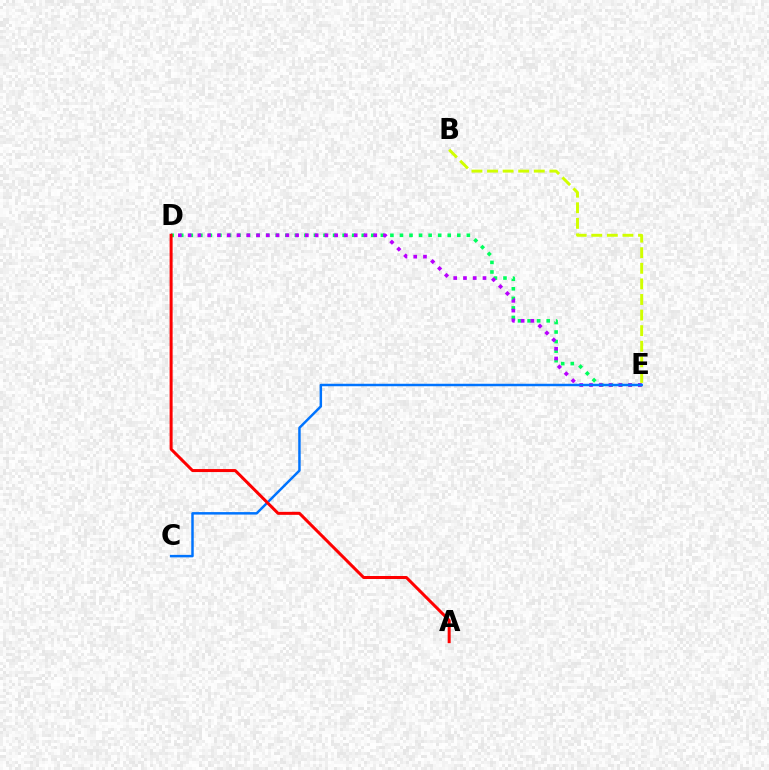{('D', 'E'): [{'color': '#00ff5c', 'line_style': 'dotted', 'thickness': 2.6}, {'color': '#b900ff', 'line_style': 'dotted', 'thickness': 2.65}], ('C', 'E'): [{'color': '#0074ff', 'line_style': 'solid', 'thickness': 1.78}], ('A', 'D'): [{'color': '#ff0000', 'line_style': 'solid', 'thickness': 2.17}], ('B', 'E'): [{'color': '#d1ff00', 'line_style': 'dashed', 'thickness': 2.12}]}